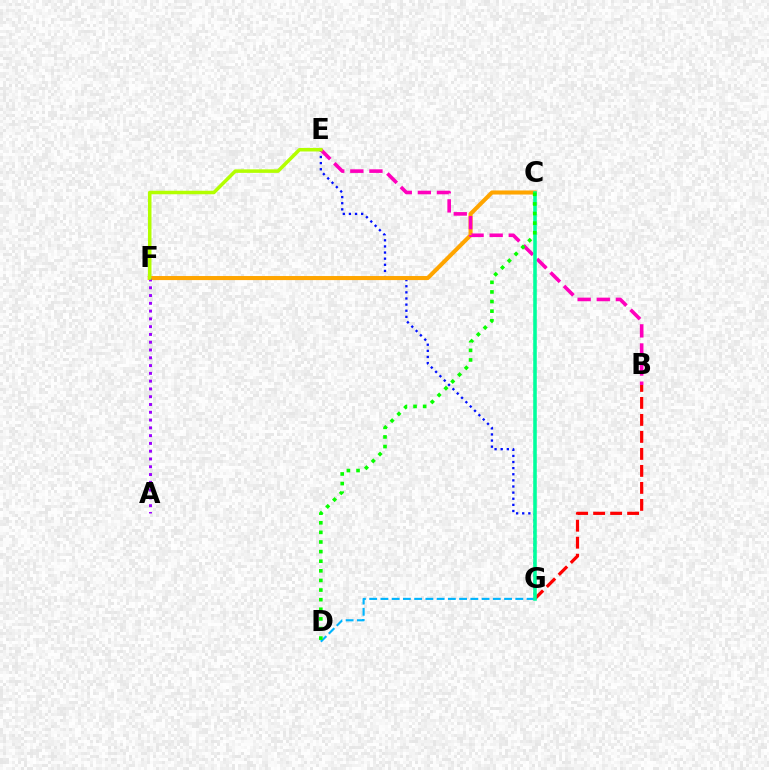{('E', 'G'): [{'color': '#0010ff', 'line_style': 'dotted', 'thickness': 1.66}], ('C', 'F'): [{'color': '#ffa500', 'line_style': 'solid', 'thickness': 2.93}], ('A', 'F'): [{'color': '#9b00ff', 'line_style': 'dotted', 'thickness': 2.11}], ('B', 'E'): [{'color': '#ff00bd', 'line_style': 'dashed', 'thickness': 2.59}], ('D', 'G'): [{'color': '#00b5ff', 'line_style': 'dashed', 'thickness': 1.53}], ('E', 'F'): [{'color': '#b3ff00', 'line_style': 'solid', 'thickness': 2.53}], ('B', 'G'): [{'color': '#ff0000', 'line_style': 'dashed', 'thickness': 2.31}], ('C', 'G'): [{'color': '#00ff9d', 'line_style': 'solid', 'thickness': 2.57}], ('C', 'D'): [{'color': '#08ff00', 'line_style': 'dotted', 'thickness': 2.61}]}